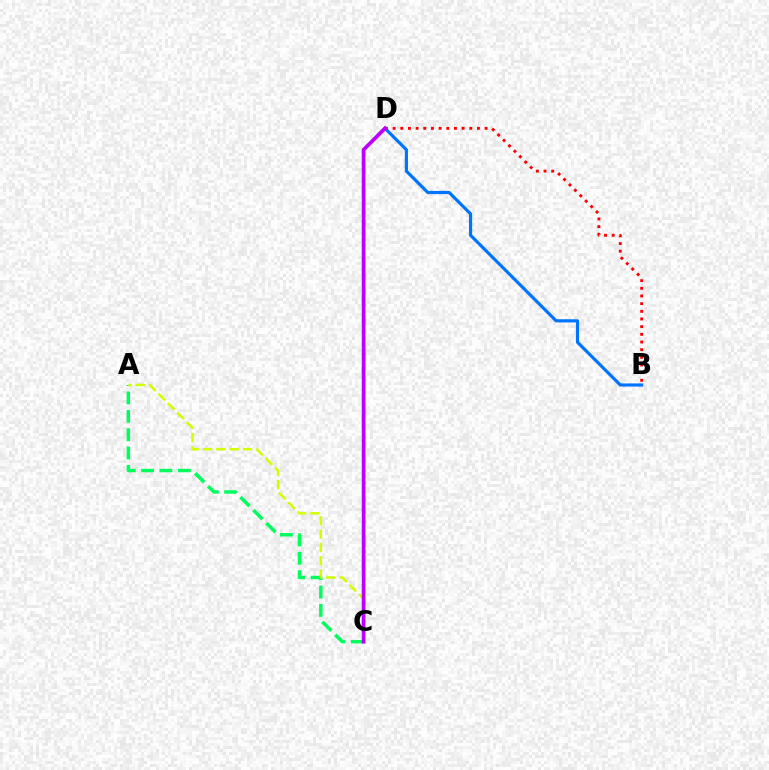{('A', 'C'): [{'color': '#00ff5c', 'line_style': 'dashed', 'thickness': 2.5}, {'color': '#d1ff00', 'line_style': 'dashed', 'thickness': 1.81}], ('B', 'D'): [{'color': '#0074ff', 'line_style': 'solid', 'thickness': 2.28}, {'color': '#ff0000', 'line_style': 'dotted', 'thickness': 2.08}], ('C', 'D'): [{'color': '#b900ff', 'line_style': 'solid', 'thickness': 2.67}]}